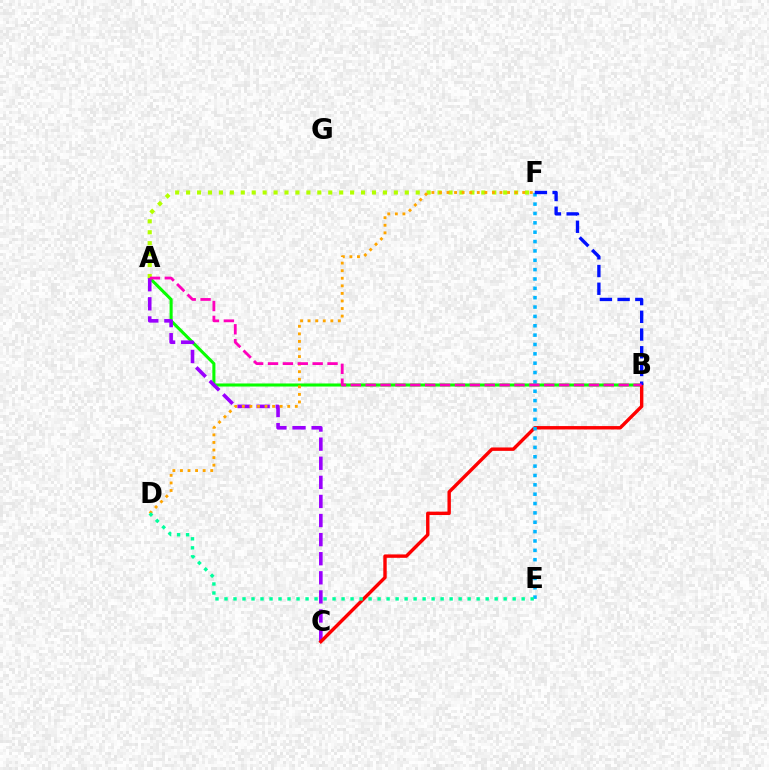{('A', 'B'): [{'color': '#08ff00', 'line_style': 'solid', 'thickness': 2.21}, {'color': '#ff00bd', 'line_style': 'dashed', 'thickness': 2.02}], ('A', 'C'): [{'color': '#9b00ff', 'line_style': 'dashed', 'thickness': 2.59}], ('B', 'C'): [{'color': '#ff0000', 'line_style': 'solid', 'thickness': 2.45}], ('E', 'F'): [{'color': '#00b5ff', 'line_style': 'dotted', 'thickness': 2.54}], ('B', 'F'): [{'color': '#0010ff', 'line_style': 'dashed', 'thickness': 2.41}], ('A', 'F'): [{'color': '#b3ff00', 'line_style': 'dotted', 'thickness': 2.97}], ('D', 'F'): [{'color': '#ffa500', 'line_style': 'dotted', 'thickness': 2.06}], ('D', 'E'): [{'color': '#00ff9d', 'line_style': 'dotted', 'thickness': 2.45}]}